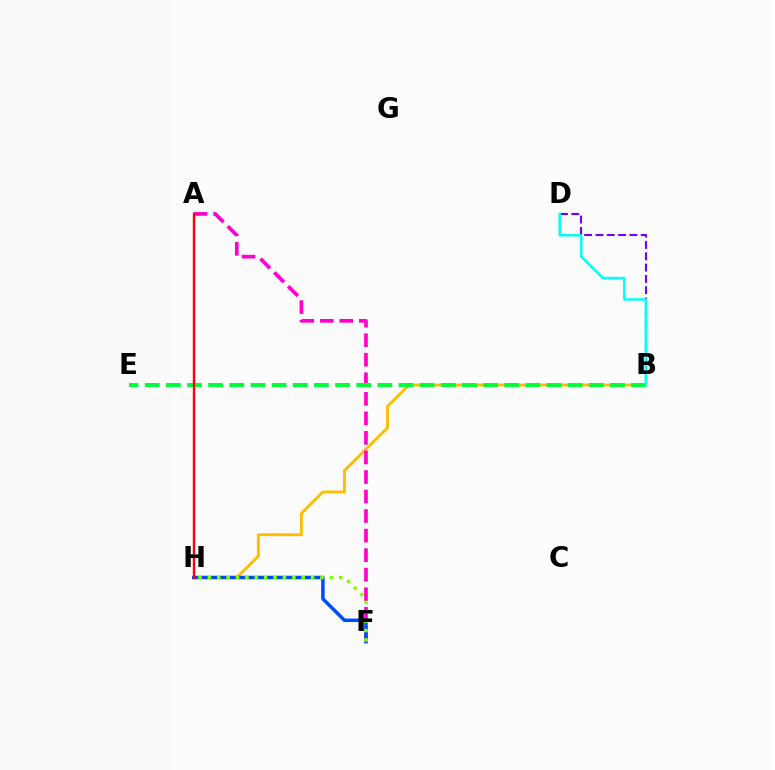{('B', 'H'): [{'color': '#ffbd00', 'line_style': 'solid', 'thickness': 2.07}], ('B', 'D'): [{'color': '#7200ff', 'line_style': 'dashed', 'thickness': 1.54}, {'color': '#00fff6', 'line_style': 'solid', 'thickness': 1.78}], ('A', 'F'): [{'color': '#ff00cf', 'line_style': 'dashed', 'thickness': 2.65}], ('B', 'E'): [{'color': '#00ff39', 'line_style': 'dashed', 'thickness': 2.87}], ('F', 'H'): [{'color': '#004bff', 'line_style': 'solid', 'thickness': 2.51}, {'color': '#84ff00', 'line_style': 'dotted', 'thickness': 2.55}], ('A', 'H'): [{'color': '#ff0000', 'line_style': 'solid', 'thickness': 1.71}]}